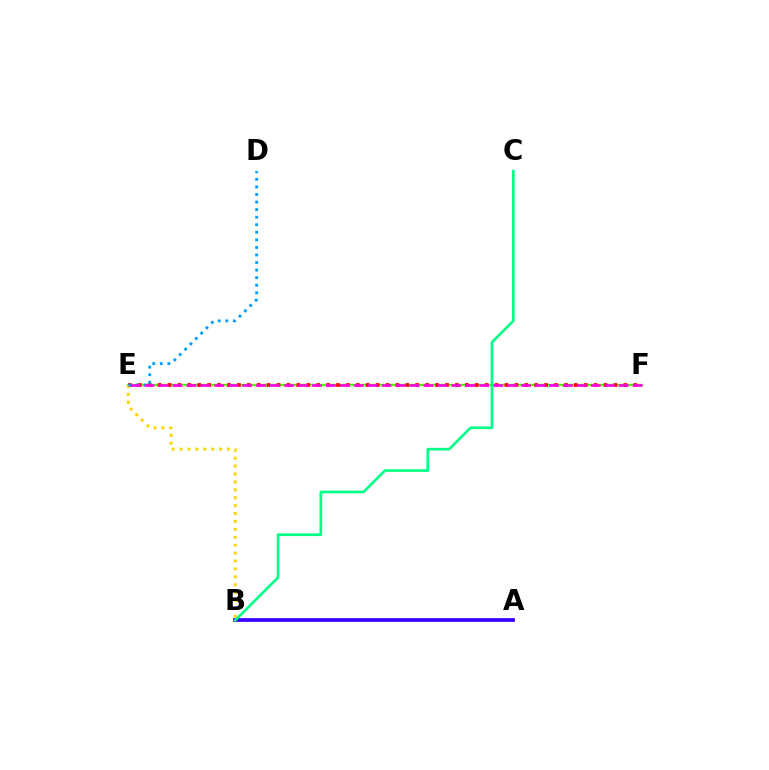{('E', 'F'): [{'color': '#4fff00', 'line_style': 'solid', 'thickness': 1.68}, {'color': '#ff0000', 'line_style': 'dotted', 'thickness': 2.69}, {'color': '#ff00ed', 'line_style': 'dashed', 'thickness': 1.89}], ('B', 'E'): [{'color': '#ffd500', 'line_style': 'dotted', 'thickness': 2.15}], ('D', 'E'): [{'color': '#009eff', 'line_style': 'dotted', 'thickness': 2.05}], ('A', 'B'): [{'color': '#3700ff', 'line_style': 'solid', 'thickness': 2.68}], ('B', 'C'): [{'color': '#00ff86', 'line_style': 'solid', 'thickness': 1.93}]}